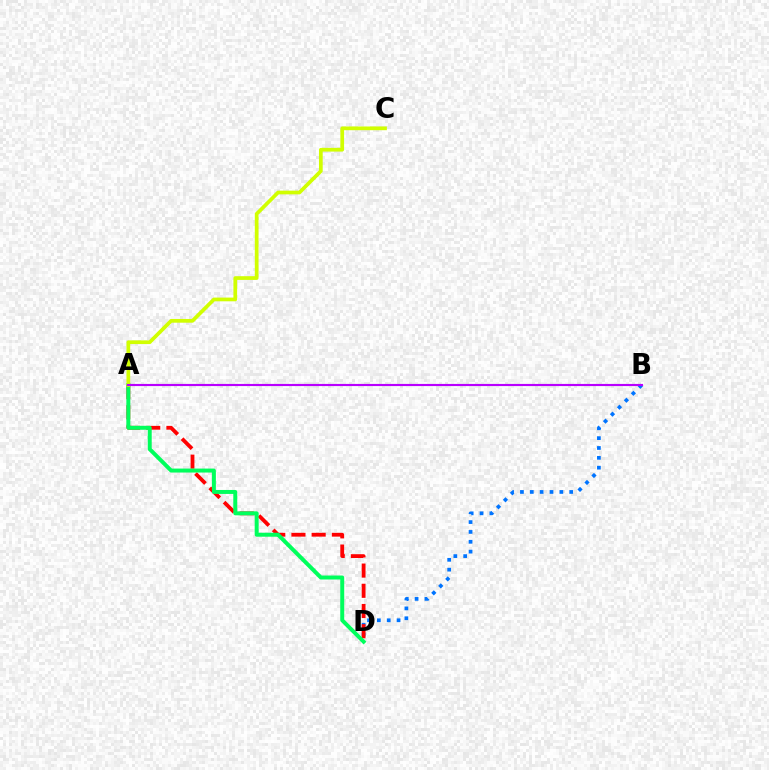{('B', 'D'): [{'color': '#0074ff', 'line_style': 'dotted', 'thickness': 2.68}], ('A', 'D'): [{'color': '#ff0000', 'line_style': 'dashed', 'thickness': 2.74}, {'color': '#00ff5c', 'line_style': 'solid', 'thickness': 2.86}], ('A', 'C'): [{'color': '#d1ff00', 'line_style': 'solid', 'thickness': 2.68}], ('A', 'B'): [{'color': '#b900ff', 'line_style': 'solid', 'thickness': 1.55}]}